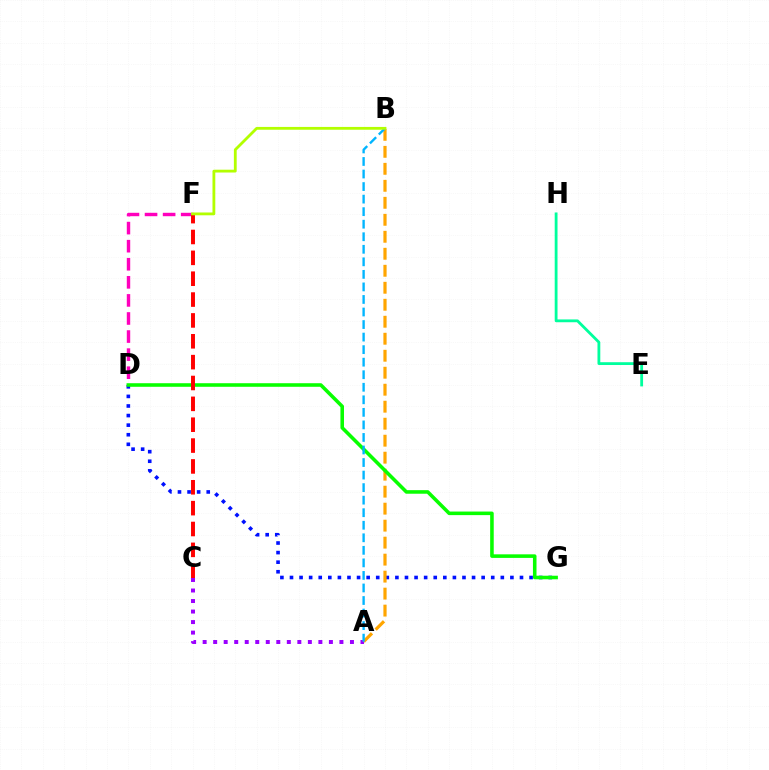{('E', 'H'): [{'color': '#00ff9d', 'line_style': 'solid', 'thickness': 2.02}], ('A', 'C'): [{'color': '#9b00ff', 'line_style': 'dotted', 'thickness': 2.86}], ('D', 'G'): [{'color': '#0010ff', 'line_style': 'dotted', 'thickness': 2.6}, {'color': '#08ff00', 'line_style': 'solid', 'thickness': 2.57}], ('D', 'F'): [{'color': '#ff00bd', 'line_style': 'dashed', 'thickness': 2.46}], ('A', 'B'): [{'color': '#ffa500', 'line_style': 'dashed', 'thickness': 2.31}, {'color': '#00b5ff', 'line_style': 'dashed', 'thickness': 1.7}], ('C', 'F'): [{'color': '#ff0000', 'line_style': 'dashed', 'thickness': 2.83}], ('B', 'F'): [{'color': '#b3ff00', 'line_style': 'solid', 'thickness': 2.02}]}